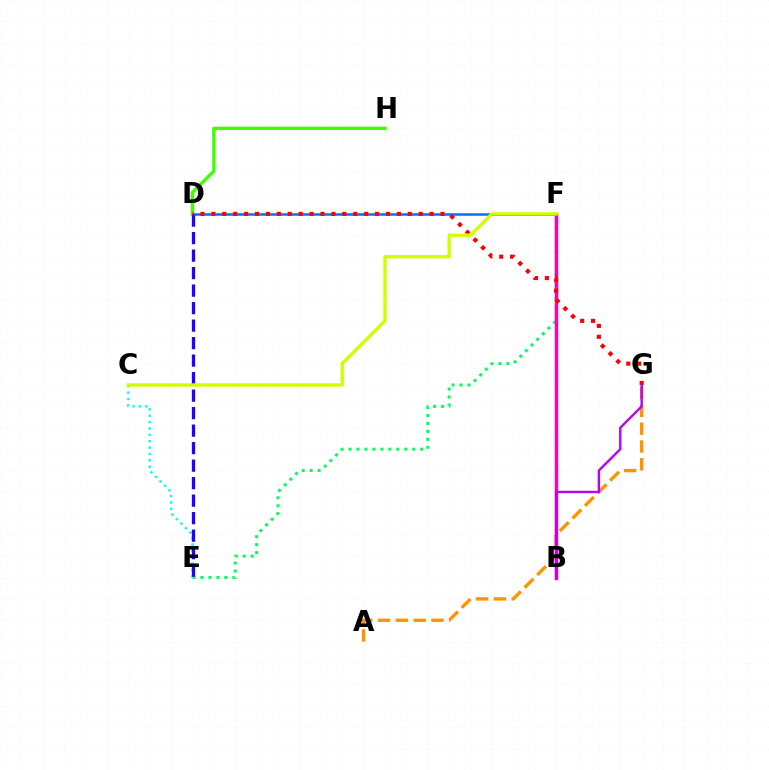{('D', 'H'): [{'color': '#3dff00', 'line_style': 'solid', 'thickness': 2.41}], ('C', 'E'): [{'color': '#00fff6', 'line_style': 'dotted', 'thickness': 1.73}], ('D', 'F'): [{'color': '#0074ff', 'line_style': 'solid', 'thickness': 1.82}], ('E', 'F'): [{'color': '#00ff5c', 'line_style': 'dotted', 'thickness': 2.16}], ('A', 'G'): [{'color': '#ff9400', 'line_style': 'dashed', 'thickness': 2.42}], ('D', 'E'): [{'color': '#2500ff', 'line_style': 'dashed', 'thickness': 2.38}], ('B', 'F'): [{'color': '#ff00ac', 'line_style': 'solid', 'thickness': 2.48}], ('D', 'G'): [{'color': '#ff0000', 'line_style': 'dotted', 'thickness': 2.96}], ('C', 'F'): [{'color': '#d1ff00', 'line_style': 'solid', 'thickness': 2.43}], ('B', 'G'): [{'color': '#b900ff', 'line_style': 'solid', 'thickness': 1.72}]}